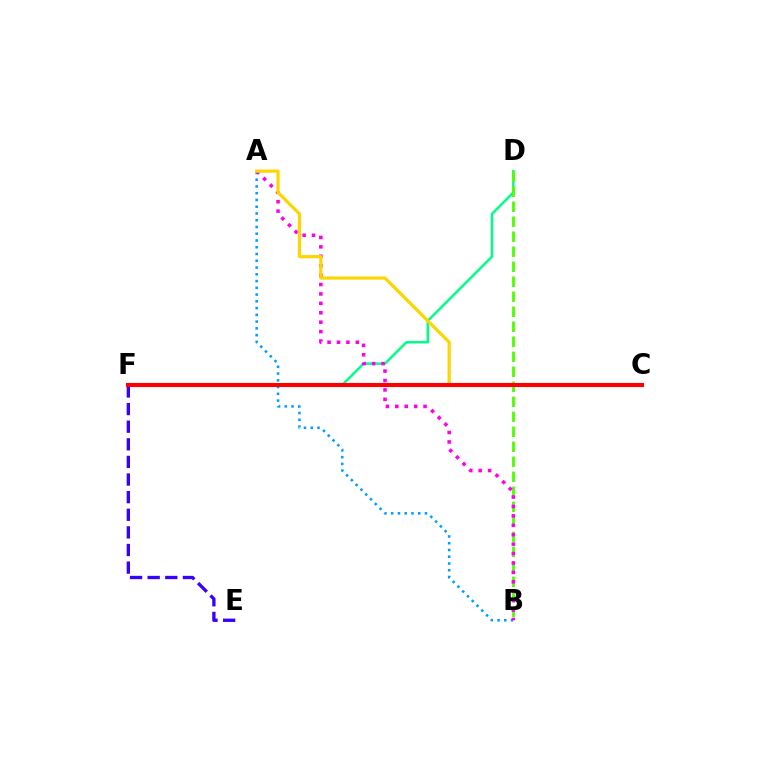{('E', 'F'): [{'color': '#3700ff', 'line_style': 'dashed', 'thickness': 2.39}], ('A', 'B'): [{'color': '#009eff', 'line_style': 'dotted', 'thickness': 1.84}, {'color': '#ff00ed', 'line_style': 'dotted', 'thickness': 2.56}], ('D', 'F'): [{'color': '#00ff86', 'line_style': 'solid', 'thickness': 1.79}], ('B', 'D'): [{'color': '#4fff00', 'line_style': 'dashed', 'thickness': 2.04}], ('A', 'C'): [{'color': '#ffd500', 'line_style': 'solid', 'thickness': 2.3}], ('C', 'F'): [{'color': '#ff0000', 'line_style': 'solid', 'thickness': 2.95}]}